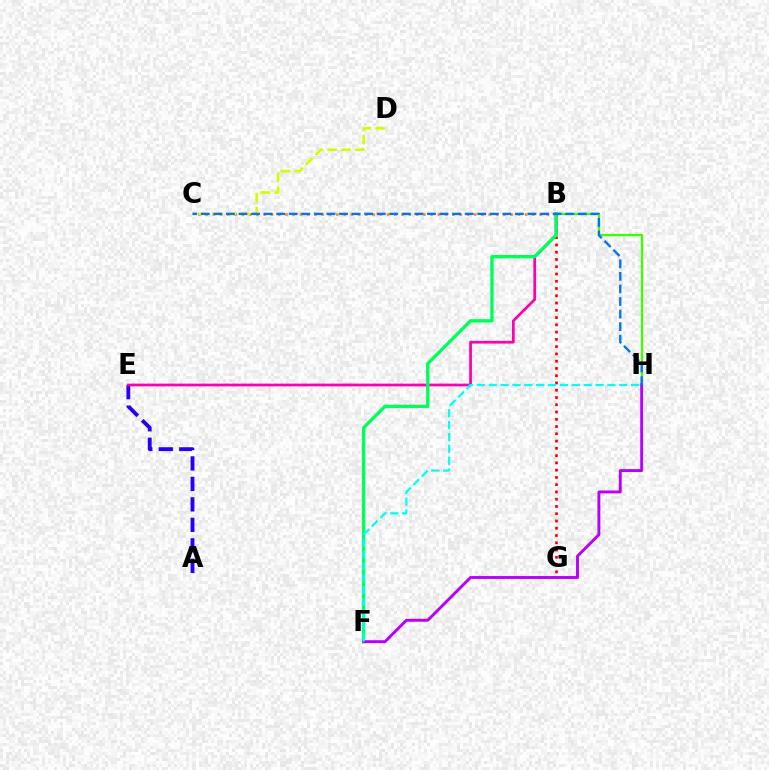{('B', 'G'): [{'color': '#ff0000', 'line_style': 'dotted', 'thickness': 1.97}], ('B', 'C'): [{'color': '#ff9400', 'line_style': 'dotted', 'thickness': 1.97}], ('C', 'D'): [{'color': '#d1ff00', 'line_style': 'dashed', 'thickness': 1.88}], ('A', 'E'): [{'color': '#2500ff', 'line_style': 'dashed', 'thickness': 2.78}], ('B', 'H'): [{'color': '#3dff00', 'line_style': 'solid', 'thickness': 1.64}], ('B', 'E'): [{'color': '#ff00ac', 'line_style': 'solid', 'thickness': 1.97}], ('B', 'F'): [{'color': '#00ff5c', 'line_style': 'solid', 'thickness': 2.4}], ('F', 'H'): [{'color': '#b900ff', 'line_style': 'solid', 'thickness': 2.1}, {'color': '#00fff6', 'line_style': 'dashed', 'thickness': 1.61}], ('C', 'H'): [{'color': '#0074ff', 'line_style': 'dashed', 'thickness': 1.71}]}